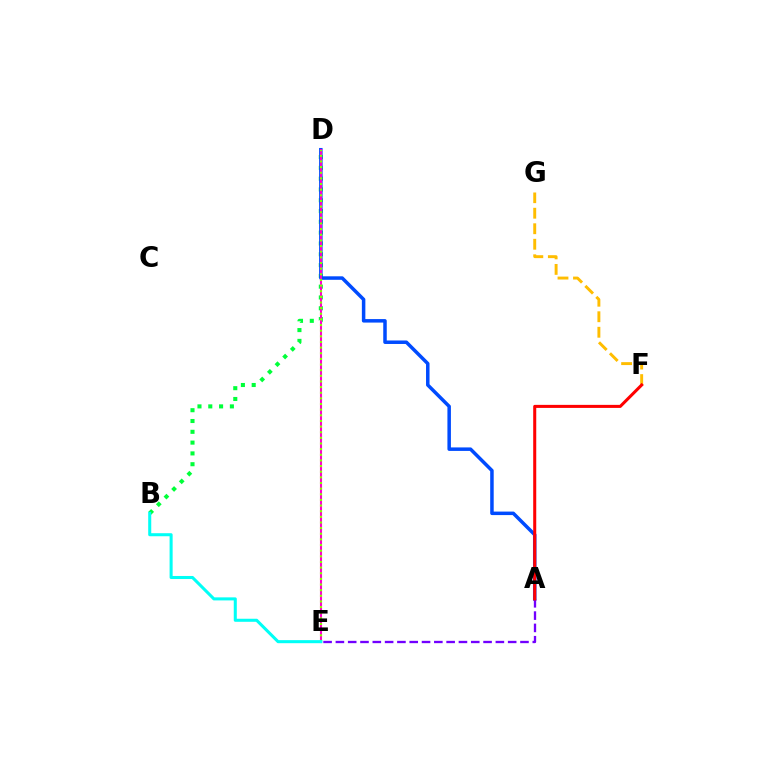{('F', 'G'): [{'color': '#ffbd00', 'line_style': 'dashed', 'thickness': 2.11}], ('B', 'D'): [{'color': '#00ff39', 'line_style': 'dotted', 'thickness': 2.93}], ('A', 'D'): [{'color': '#004bff', 'line_style': 'solid', 'thickness': 2.52}], ('D', 'E'): [{'color': '#ff00cf', 'line_style': 'solid', 'thickness': 1.5}, {'color': '#84ff00', 'line_style': 'dotted', 'thickness': 1.53}], ('B', 'E'): [{'color': '#00fff6', 'line_style': 'solid', 'thickness': 2.2}], ('A', 'E'): [{'color': '#7200ff', 'line_style': 'dashed', 'thickness': 1.67}], ('A', 'F'): [{'color': '#ff0000', 'line_style': 'solid', 'thickness': 2.19}]}